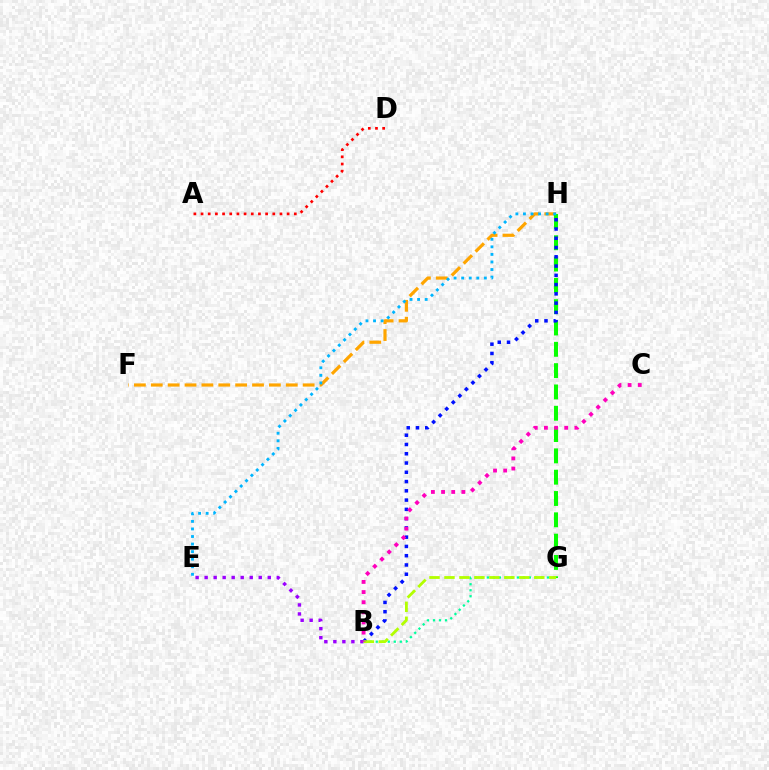{('F', 'H'): [{'color': '#ffa500', 'line_style': 'dashed', 'thickness': 2.29}], ('G', 'H'): [{'color': '#08ff00', 'line_style': 'dashed', 'thickness': 2.9}], ('B', 'H'): [{'color': '#0010ff', 'line_style': 'dotted', 'thickness': 2.52}], ('B', 'E'): [{'color': '#9b00ff', 'line_style': 'dotted', 'thickness': 2.45}], ('B', 'G'): [{'color': '#00ff9d', 'line_style': 'dotted', 'thickness': 1.63}, {'color': '#b3ff00', 'line_style': 'dashed', 'thickness': 2.03}], ('A', 'D'): [{'color': '#ff0000', 'line_style': 'dotted', 'thickness': 1.95}], ('E', 'H'): [{'color': '#00b5ff', 'line_style': 'dotted', 'thickness': 2.05}], ('B', 'C'): [{'color': '#ff00bd', 'line_style': 'dotted', 'thickness': 2.76}]}